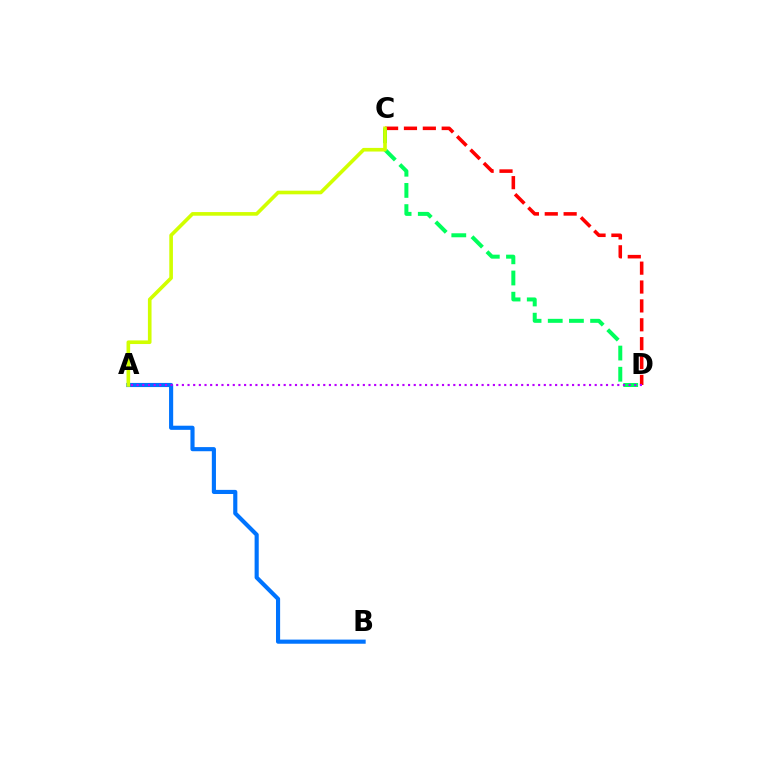{('C', 'D'): [{'color': '#ff0000', 'line_style': 'dashed', 'thickness': 2.56}, {'color': '#00ff5c', 'line_style': 'dashed', 'thickness': 2.88}], ('A', 'B'): [{'color': '#0074ff', 'line_style': 'solid', 'thickness': 2.97}], ('A', 'D'): [{'color': '#b900ff', 'line_style': 'dotted', 'thickness': 1.54}], ('A', 'C'): [{'color': '#d1ff00', 'line_style': 'solid', 'thickness': 2.61}]}